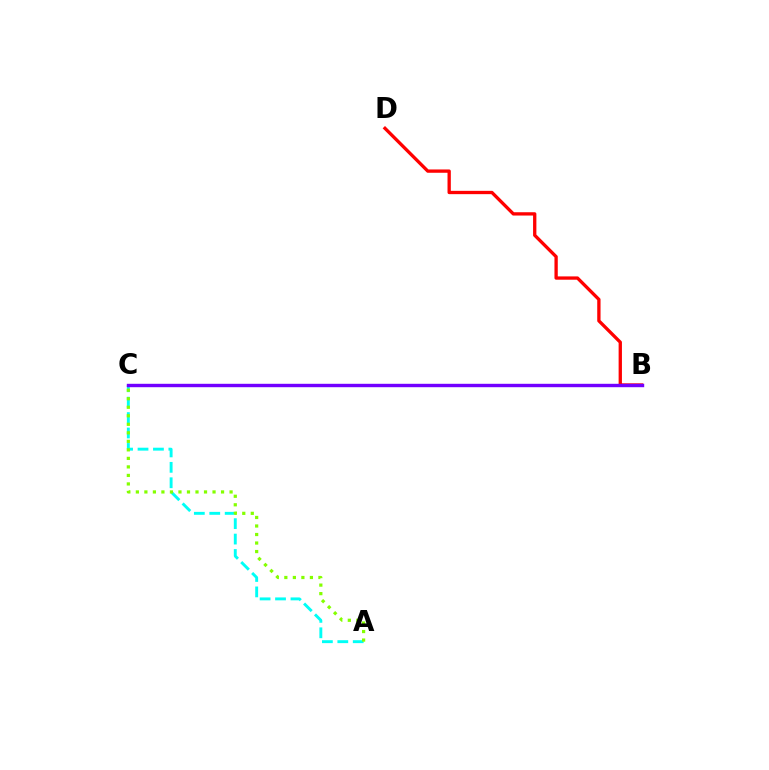{('B', 'D'): [{'color': '#ff0000', 'line_style': 'solid', 'thickness': 2.38}], ('A', 'C'): [{'color': '#00fff6', 'line_style': 'dashed', 'thickness': 2.1}, {'color': '#84ff00', 'line_style': 'dotted', 'thickness': 2.31}], ('B', 'C'): [{'color': '#7200ff', 'line_style': 'solid', 'thickness': 2.45}]}